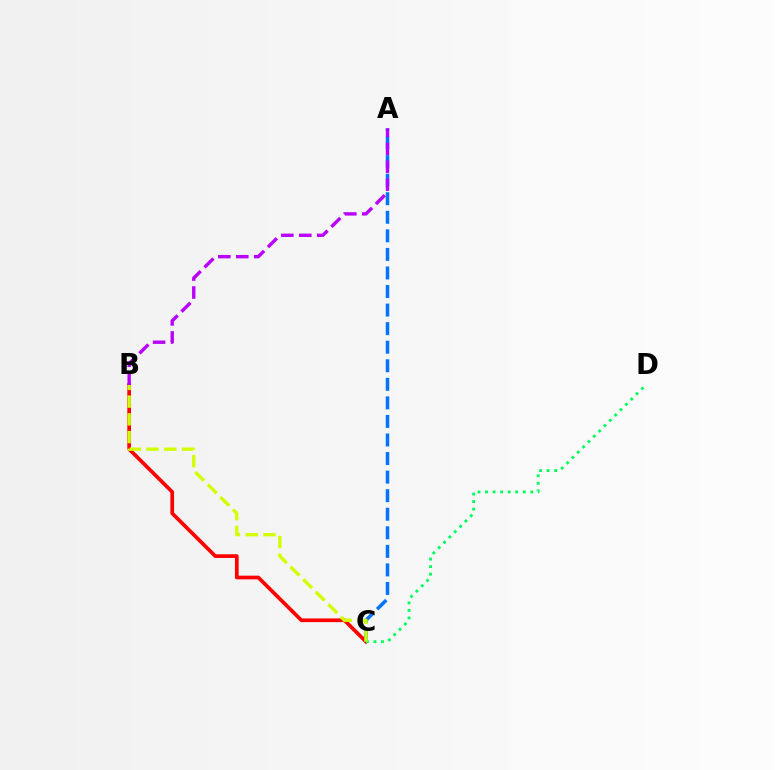{('B', 'C'): [{'color': '#ff0000', 'line_style': 'solid', 'thickness': 2.66}, {'color': '#d1ff00', 'line_style': 'dashed', 'thickness': 2.41}], ('A', 'C'): [{'color': '#0074ff', 'line_style': 'dashed', 'thickness': 2.52}], ('C', 'D'): [{'color': '#00ff5c', 'line_style': 'dotted', 'thickness': 2.05}], ('A', 'B'): [{'color': '#b900ff', 'line_style': 'dashed', 'thickness': 2.44}]}